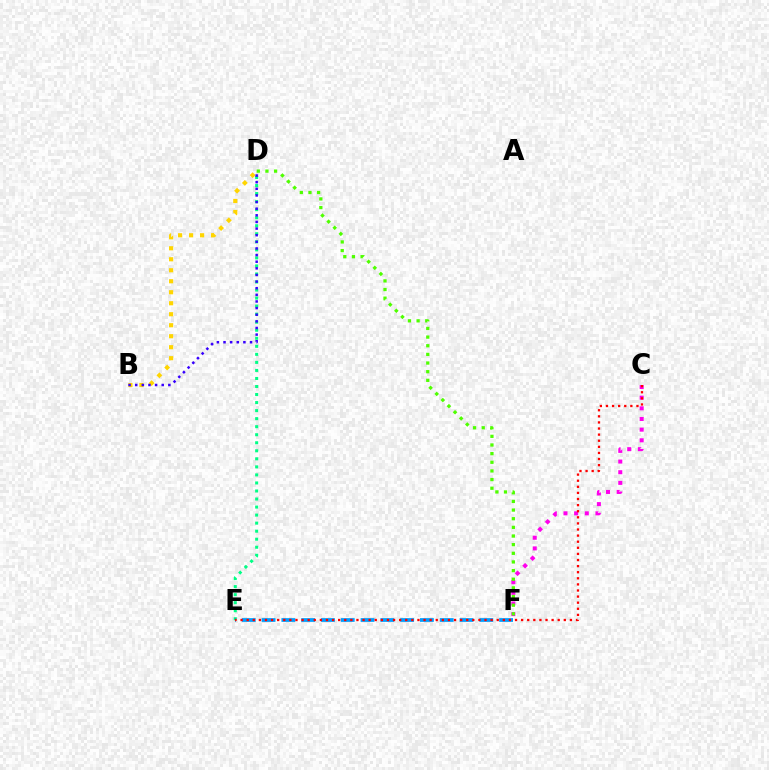{('D', 'E'): [{'color': '#00ff86', 'line_style': 'dotted', 'thickness': 2.18}], ('B', 'D'): [{'color': '#ffd500', 'line_style': 'dotted', 'thickness': 2.99}, {'color': '#3700ff', 'line_style': 'dotted', 'thickness': 1.8}], ('E', 'F'): [{'color': '#009eff', 'line_style': 'dashed', 'thickness': 2.69}], ('C', 'F'): [{'color': '#ff00ed', 'line_style': 'dotted', 'thickness': 2.9}], ('D', 'F'): [{'color': '#4fff00', 'line_style': 'dotted', 'thickness': 2.35}], ('C', 'E'): [{'color': '#ff0000', 'line_style': 'dotted', 'thickness': 1.66}]}